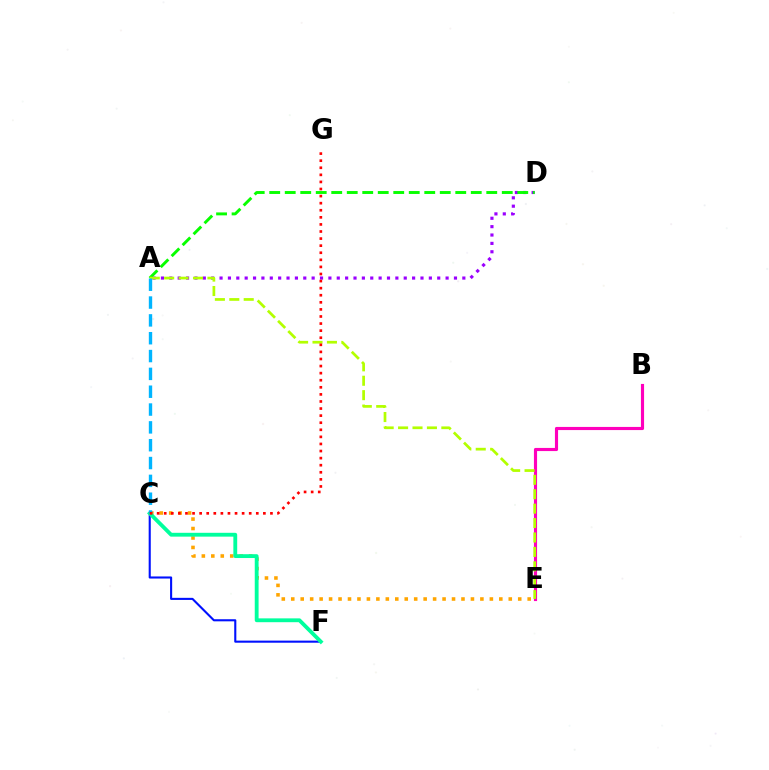{('C', 'E'): [{'color': '#ffa500', 'line_style': 'dotted', 'thickness': 2.57}], ('B', 'E'): [{'color': '#ff00bd', 'line_style': 'solid', 'thickness': 2.26}], ('C', 'F'): [{'color': '#0010ff', 'line_style': 'solid', 'thickness': 1.51}, {'color': '#00ff9d', 'line_style': 'solid', 'thickness': 2.76}], ('A', 'D'): [{'color': '#9b00ff', 'line_style': 'dotted', 'thickness': 2.27}, {'color': '#08ff00', 'line_style': 'dashed', 'thickness': 2.11}], ('A', 'E'): [{'color': '#b3ff00', 'line_style': 'dashed', 'thickness': 1.96}], ('A', 'C'): [{'color': '#00b5ff', 'line_style': 'dashed', 'thickness': 2.42}], ('C', 'G'): [{'color': '#ff0000', 'line_style': 'dotted', 'thickness': 1.92}]}